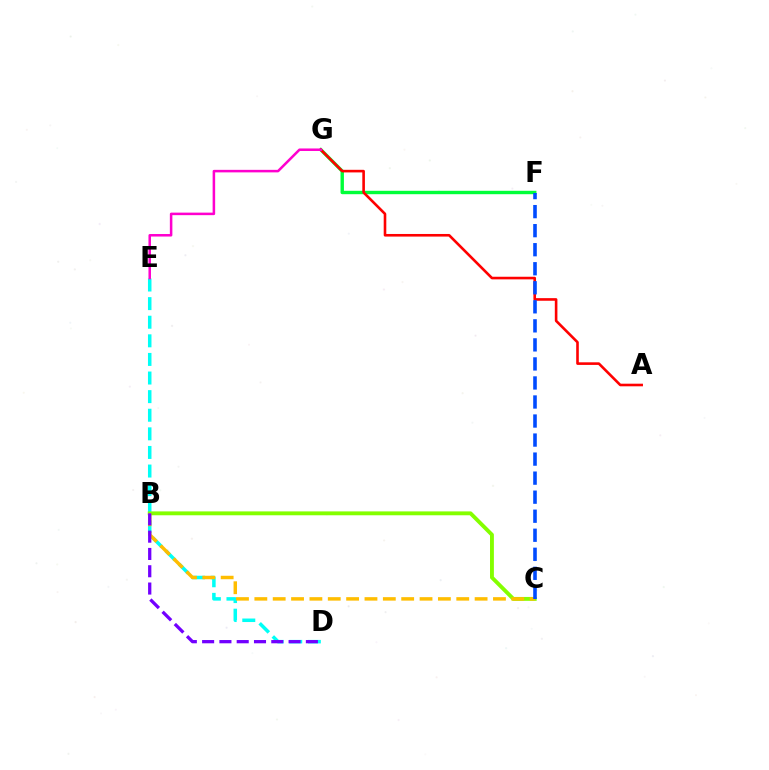{('F', 'G'): [{'color': '#00ff39', 'line_style': 'solid', 'thickness': 2.44}], ('D', 'E'): [{'color': '#00fff6', 'line_style': 'dashed', 'thickness': 2.53}], ('B', 'C'): [{'color': '#84ff00', 'line_style': 'solid', 'thickness': 2.79}, {'color': '#ffbd00', 'line_style': 'dashed', 'thickness': 2.49}], ('A', 'G'): [{'color': '#ff0000', 'line_style': 'solid', 'thickness': 1.88}], ('B', 'D'): [{'color': '#7200ff', 'line_style': 'dashed', 'thickness': 2.35}], ('C', 'F'): [{'color': '#004bff', 'line_style': 'dashed', 'thickness': 2.59}], ('E', 'G'): [{'color': '#ff00cf', 'line_style': 'solid', 'thickness': 1.82}]}